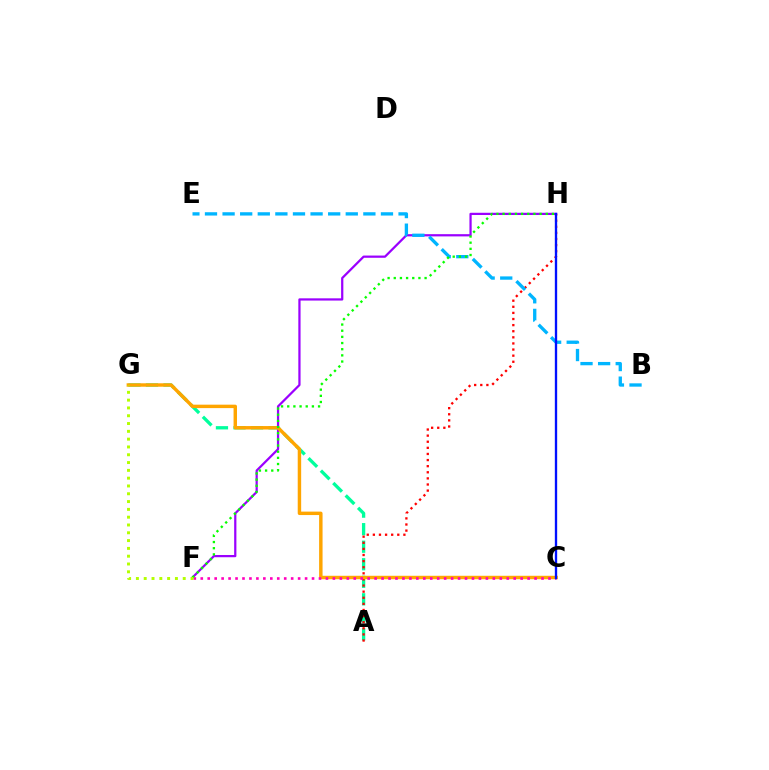{('A', 'G'): [{'color': '#00ff9d', 'line_style': 'dashed', 'thickness': 2.38}], ('F', 'H'): [{'color': '#9b00ff', 'line_style': 'solid', 'thickness': 1.61}, {'color': '#08ff00', 'line_style': 'dotted', 'thickness': 1.67}], ('A', 'H'): [{'color': '#ff0000', 'line_style': 'dotted', 'thickness': 1.66}], ('C', 'G'): [{'color': '#ffa500', 'line_style': 'solid', 'thickness': 2.48}], ('C', 'F'): [{'color': '#ff00bd', 'line_style': 'dotted', 'thickness': 1.89}], ('B', 'E'): [{'color': '#00b5ff', 'line_style': 'dashed', 'thickness': 2.39}], ('C', 'H'): [{'color': '#0010ff', 'line_style': 'solid', 'thickness': 1.68}], ('F', 'G'): [{'color': '#b3ff00', 'line_style': 'dotted', 'thickness': 2.12}]}